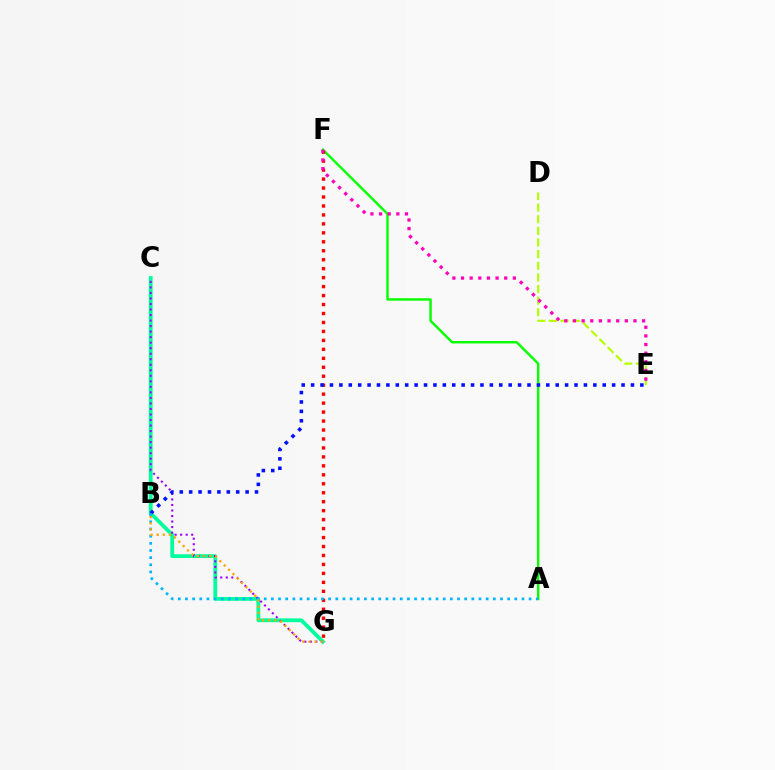{('C', 'G'): [{'color': '#00ff9d', 'line_style': 'solid', 'thickness': 2.74}, {'color': '#9b00ff', 'line_style': 'dotted', 'thickness': 1.5}], ('A', 'F'): [{'color': '#08ff00', 'line_style': 'solid', 'thickness': 1.75}], ('D', 'E'): [{'color': '#b3ff00', 'line_style': 'dashed', 'thickness': 1.58}], ('F', 'G'): [{'color': '#ff0000', 'line_style': 'dotted', 'thickness': 2.43}], ('B', 'E'): [{'color': '#0010ff', 'line_style': 'dotted', 'thickness': 2.56}], ('A', 'B'): [{'color': '#00b5ff', 'line_style': 'dotted', 'thickness': 1.95}], ('E', 'F'): [{'color': '#ff00bd', 'line_style': 'dotted', 'thickness': 2.35}], ('B', 'G'): [{'color': '#ffa500', 'line_style': 'dotted', 'thickness': 1.67}]}